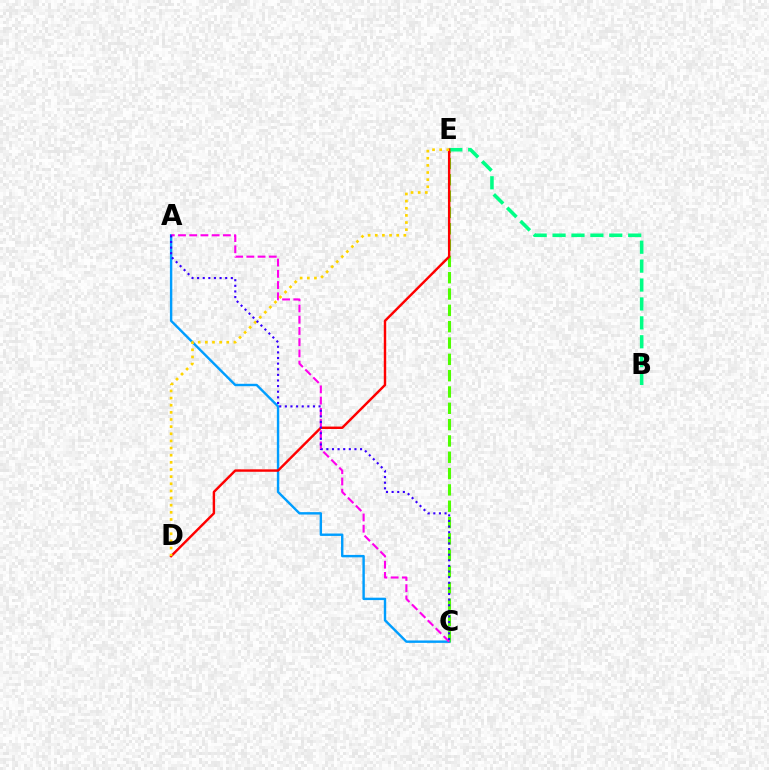{('C', 'E'): [{'color': '#4fff00', 'line_style': 'dashed', 'thickness': 2.22}], ('B', 'E'): [{'color': '#00ff86', 'line_style': 'dashed', 'thickness': 2.57}], ('A', 'C'): [{'color': '#009eff', 'line_style': 'solid', 'thickness': 1.73}, {'color': '#ff00ed', 'line_style': 'dashed', 'thickness': 1.52}, {'color': '#3700ff', 'line_style': 'dotted', 'thickness': 1.53}], ('D', 'E'): [{'color': '#ff0000', 'line_style': 'solid', 'thickness': 1.75}, {'color': '#ffd500', 'line_style': 'dotted', 'thickness': 1.94}]}